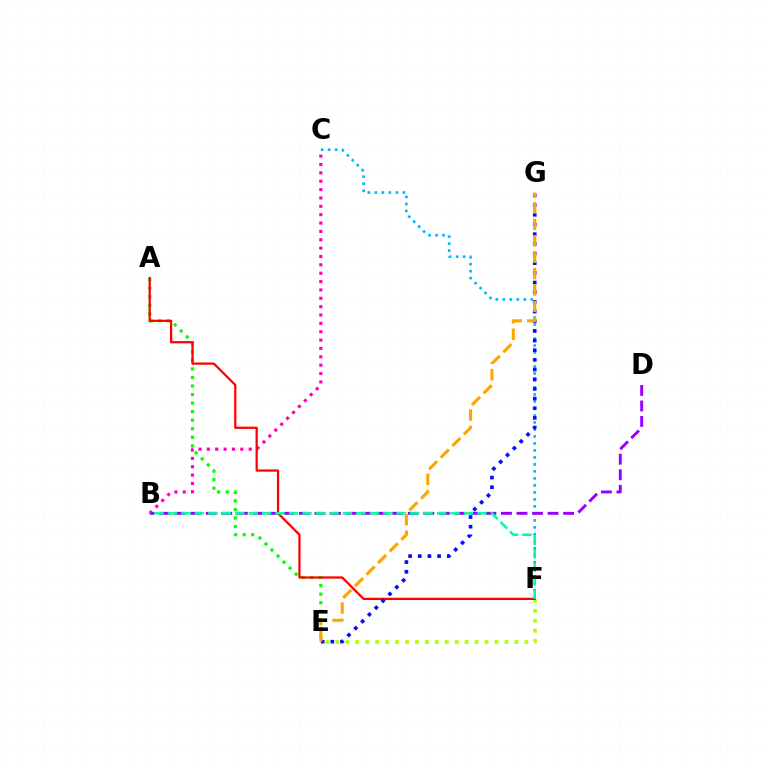{('C', 'F'): [{'color': '#00b5ff', 'line_style': 'dotted', 'thickness': 1.9}], ('A', 'E'): [{'color': '#08ff00', 'line_style': 'dotted', 'thickness': 2.32}], ('B', 'C'): [{'color': '#ff00bd', 'line_style': 'dotted', 'thickness': 2.27}], ('B', 'D'): [{'color': '#9b00ff', 'line_style': 'dashed', 'thickness': 2.11}], ('E', 'F'): [{'color': '#b3ff00', 'line_style': 'dotted', 'thickness': 2.7}], ('A', 'F'): [{'color': '#ff0000', 'line_style': 'solid', 'thickness': 1.62}], ('E', 'G'): [{'color': '#0010ff', 'line_style': 'dotted', 'thickness': 2.63}, {'color': '#ffa500', 'line_style': 'dashed', 'thickness': 2.23}], ('B', 'F'): [{'color': '#00ff9d', 'line_style': 'dashed', 'thickness': 1.83}]}